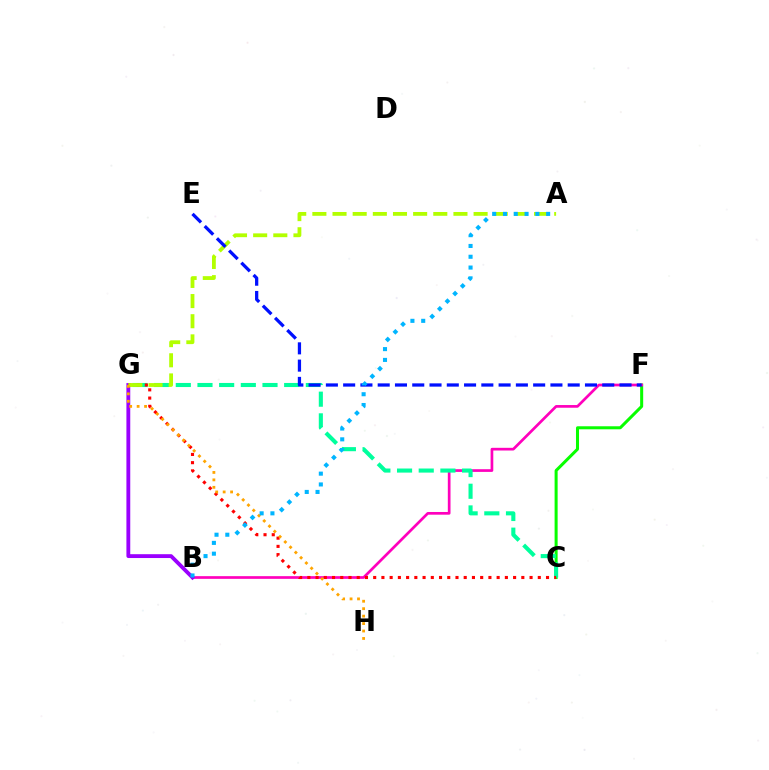{('C', 'F'): [{'color': '#08ff00', 'line_style': 'solid', 'thickness': 2.18}], ('B', 'F'): [{'color': '#ff00bd', 'line_style': 'solid', 'thickness': 1.94}], ('B', 'G'): [{'color': '#9b00ff', 'line_style': 'solid', 'thickness': 2.77}], ('C', 'G'): [{'color': '#00ff9d', 'line_style': 'dashed', 'thickness': 2.94}, {'color': '#ff0000', 'line_style': 'dotted', 'thickness': 2.24}], ('A', 'G'): [{'color': '#b3ff00', 'line_style': 'dashed', 'thickness': 2.74}], ('E', 'F'): [{'color': '#0010ff', 'line_style': 'dashed', 'thickness': 2.35}], ('G', 'H'): [{'color': '#ffa500', 'line_style': 'dotted', 'thickness': 2.02}], ('A', 'B'): [{'color': '#00b5ff', 'line_style': 'dotted', 'thickness': 2.93}]}